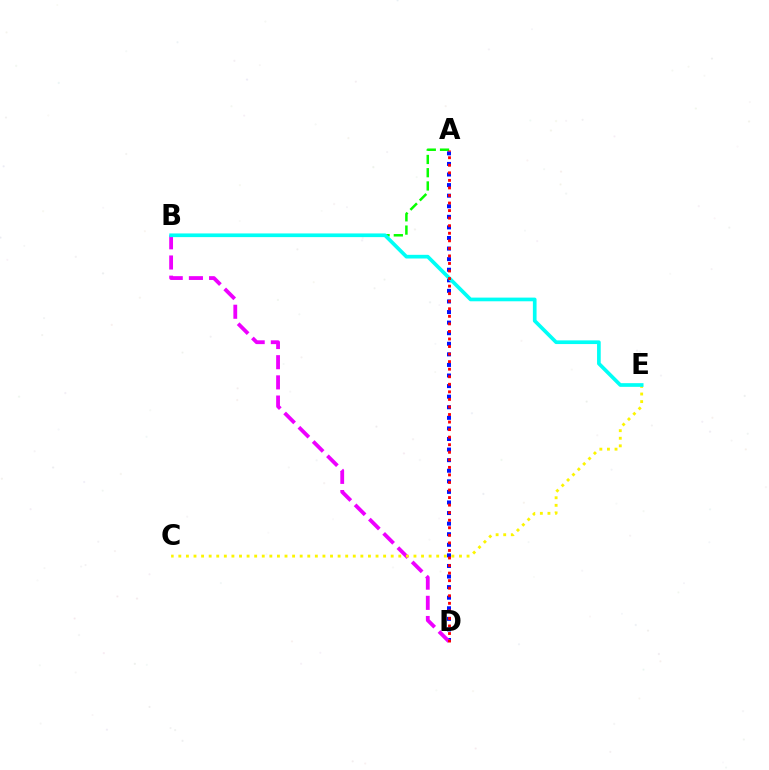{('A', 'D'): [{'color': '#0010ff', 'line_style': 'dotted', 'thickness': 2.87}, {'color': '#ff0000', 'line_style': 'dotted', 'thickness': 2.05}], ('A', 'B'): [{'color': '#08ff00', 'line_style': 'dashed', 'thickness': 1.8}], ('B', 'D'): [{'color': '#ee00ff', 'line_style': 'dashed', 'thickness': 2.74}], ('C', 'E'): [{'color': '#fcf500', 'line_style': 'dotted', 'thickness': 2.06}], ('B', 'E'): [{'color': '#00fff6', 'line_style': 'solid', 'thickness': 2.65}]}